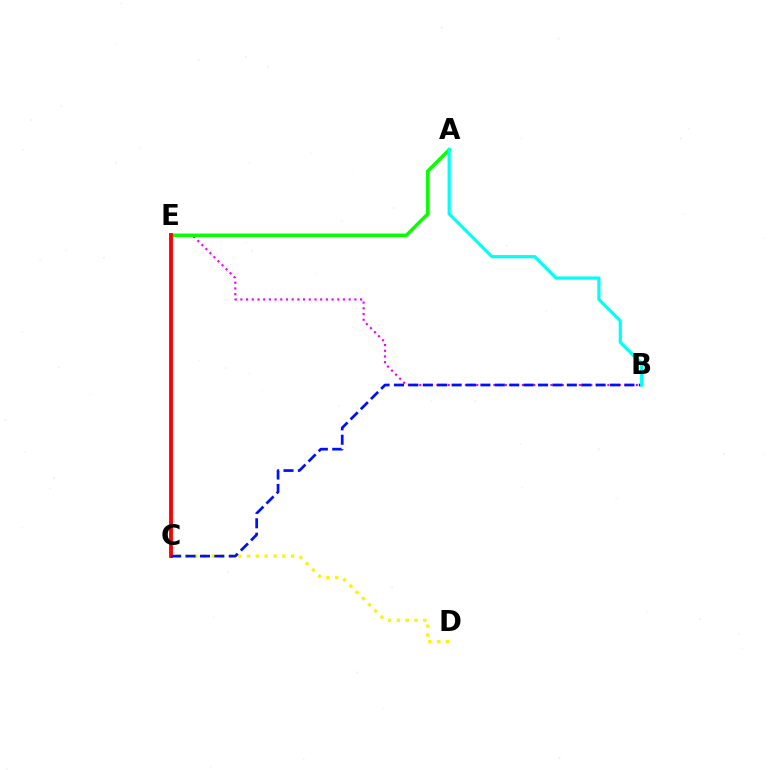{('C', 'D'): [{'color': '#fcf500', 'line_style': 'dotted', 'thickness': 2.4}], ('B', 'E'): [{'color': '#ee00ff', 'line_style': 'dotted', 'thickness': 1.55}], ('A', 'E'): [{'color': '#08ff00', 'line_style': 'solid', 'thickness': 2.51}], ('C', 'E'): [{'color': '#ff0000', 'line_style': 'solid', 'thickness': 2.77}], ('B', 'C'): [{'color': '#0010ff', 'line_style': 'dashed', 'thickness': 1.96}], ('A', 'B'): [{'color': '#00fff6', 'line_style': 'solid', 'thickness': 2.3}]}